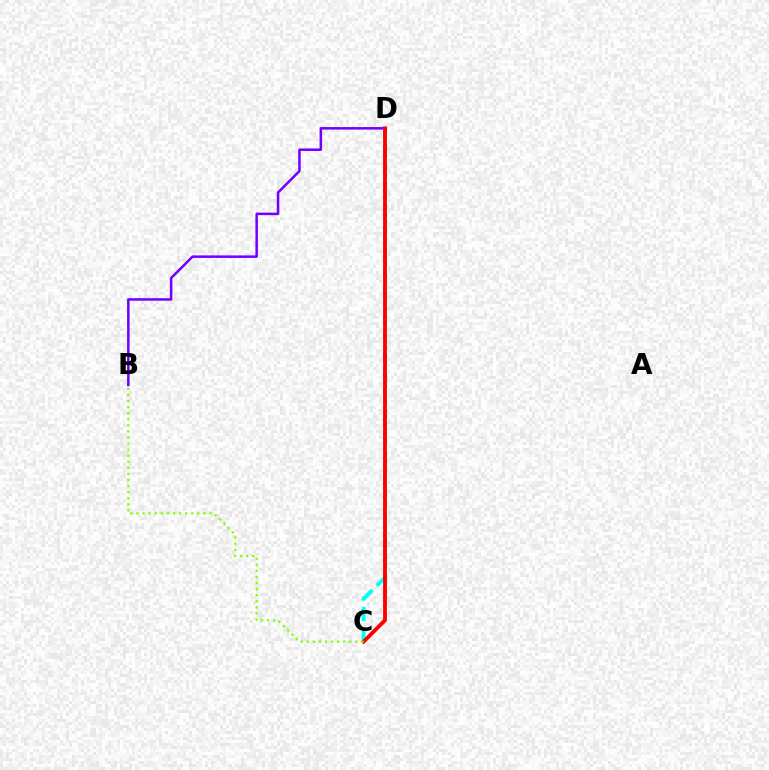{('B', 'D'): [{'color': '#7200ff', 'line_style': 'solid', 'thickness': 1.82}], ('C', 'D'): [{'color': '#00fff6', 'line_style': 'dashed', 'thickness': 2.79}, {'color': '#ff0000', 'line_style': 'solid', 'thickness': 2.76}], ('B', 'C'): [{'color': '#84ff00', 'line_style': 'dotted', 'thickness': 1.65}]}